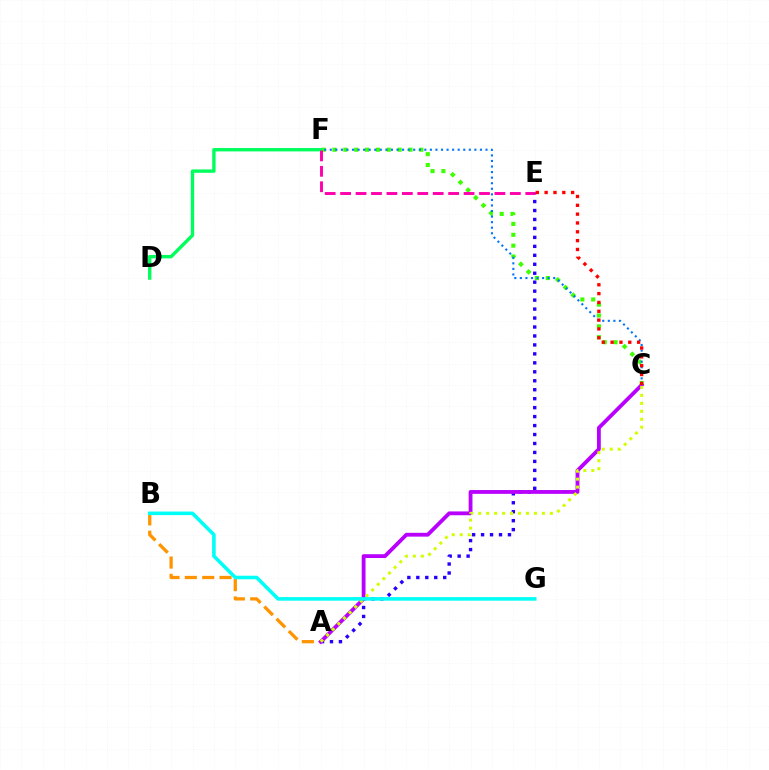{('C', 'F'): [{'color': '#3dff00', 'line_style': 'dotted', 'thickness': 2.95}, {'color': '#0074ff', 'line_style': 'dotted', 'thickness': 1.51}], ('A', 'E'): [{'color': '#2500ff', 'line_style': 'dotted', 'thickness': 2.43}], ('D', 'F'): [{'color': '#00ff5c', 'line_style': 'solid', 'thickness': 2.43}], ('A', 'B'): [{'color': '#ff9400', 'line_style': 'dashed', 'thickness': 2.36}], ('A', 'C'): [{'color': '#b900ff', 'line_style': 'solid', 'thickness': 2.75}, {'color': '#d1ff00', 'line_style': 'dotted', 'thickness': 2.16}], ('E', 'F'): [{'color': '#ff00ac', 'line_style': 'dashed', 'thickness': 2.1}], ('C', 'E'): [{'color': '#ff0000', 'line_style': 'dotted', 'thickness': 2.4}], ('B', 'G'): [{'color': '#00fff6', 'line_style': 'solid', 'thickness': 2.57}]}